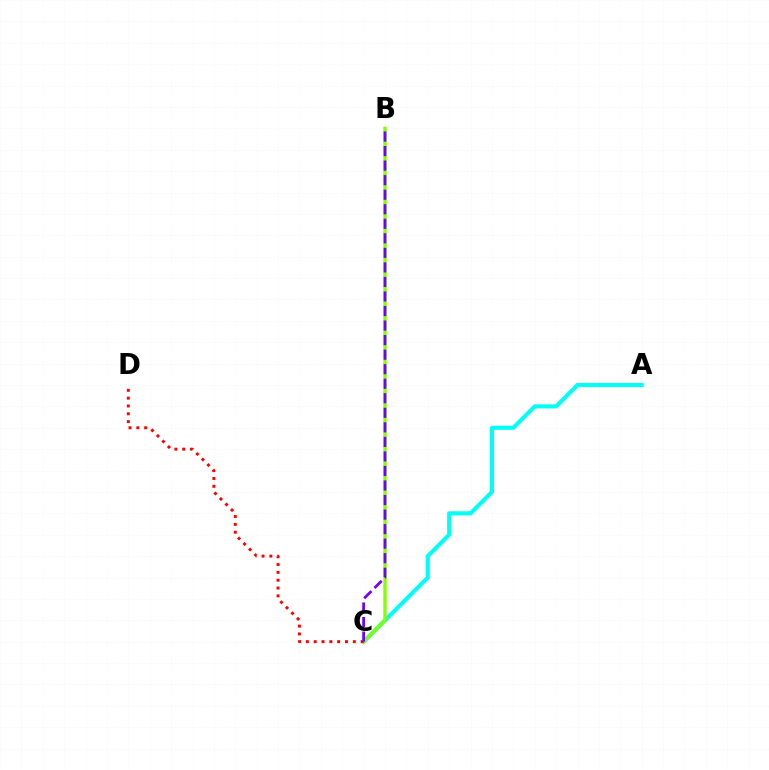{('A', 'C'): [{'color': '#00fff6', 'line_style': 'solid', 'thickness': 2.96}], ('B', 'C'): [{'color': '#84ff00', 'line_style': 'solid', 'thickness': 2.41}, {'color': '#7200ff', 'line_style': 'dashed', 'thickness': 1.98}], ('C', 'D'): [{'color': '#ff0000', 'line_style': 'dotted', 'thickness': 2.13}]}